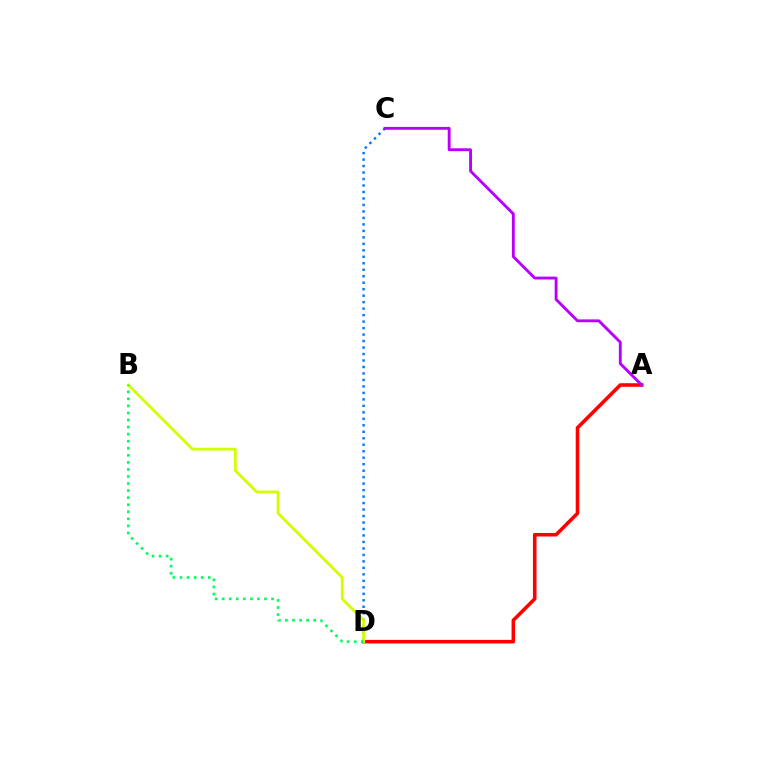{('A', 'D'): [{'color': '#ff0000', 'line_style': 'solid', 'thickness': 2.56}], ('C', 'D'): [{'color': '#0074ff', 'line_style': 'dotted', 'thickness': 1.76}], ('A', 'C'): [{'color': '#b900ff', 'line_style': 'solid', 'thickness': 2.07}], ('B', 'D'): [{'color': '#d1ff00', 'line_style': 'solid', 'thickness': 2.01}, {'color': '#00ff5c', 'line_style': 'dotted', 'thickness': 1.92}]}